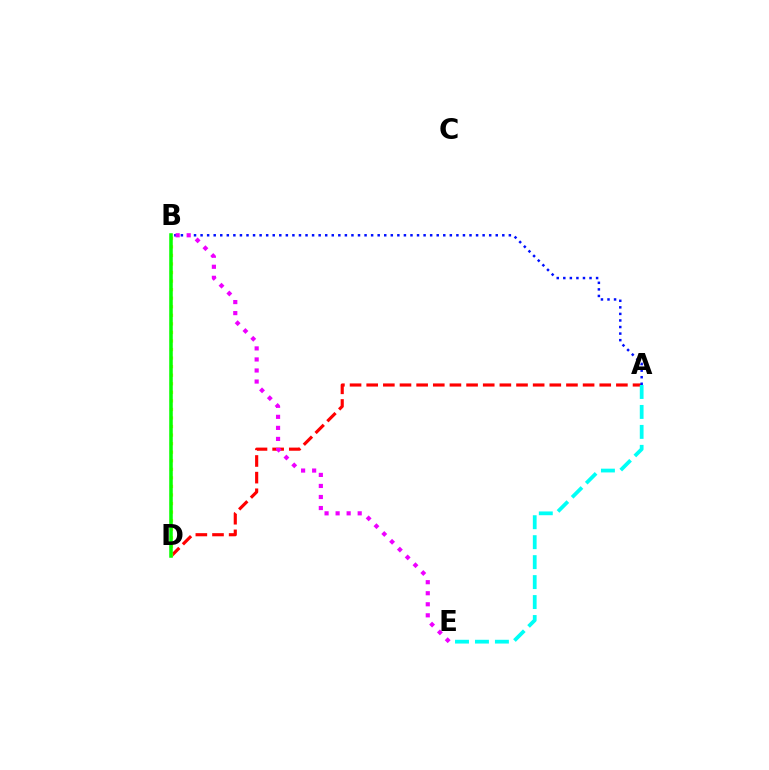{('A', 'D'): [{'color': '#ff0000', 'line_style': 'dashed', 'thickness': 2.26}], ('A', 'E'): [{'color': '#00fff6', 'line_style': 'dashed', 'thickness': 2.71}], ('A', 'B'): [{'color': '#0010ff', 'line_style': 'dotted', 'thickness': 1.78}], ('B', 'D'): [{'color': '#fcf500', 'line_style': 'dotted', 'thickness': 2.32}, {'color': '#08ff00', 'line_style': 'solid', 'thickness': 2.54}], ('B', 'E'): [{'color': '#ee00ff', 'line_style': 'dotted', 'thickness': 3.0}]}